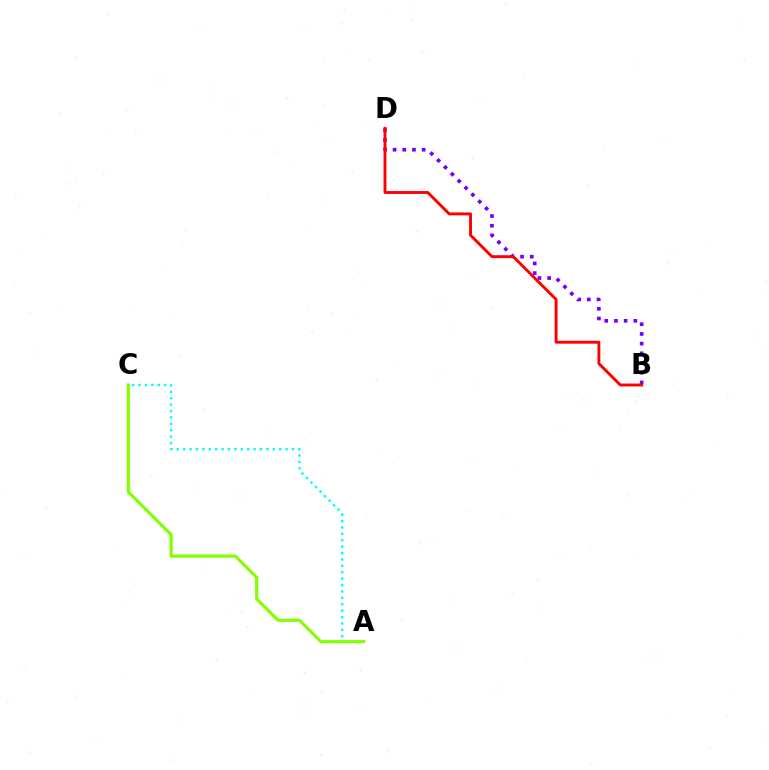{('B', 'D'): [{'color': '#7200ff', 'line_style': 'dotted', 'thickness': 2.64}, {'color': '#ff0000', 'line_style': 'solid', 'thickness': 2.09}], ('A', 'C'): [{'color': '#00fff6', 'line_style': 'dotted', 'thickness': 1.74}, {'color': '#84ff00', 'line_style': 'solid', 'thickness': 2.28}]}